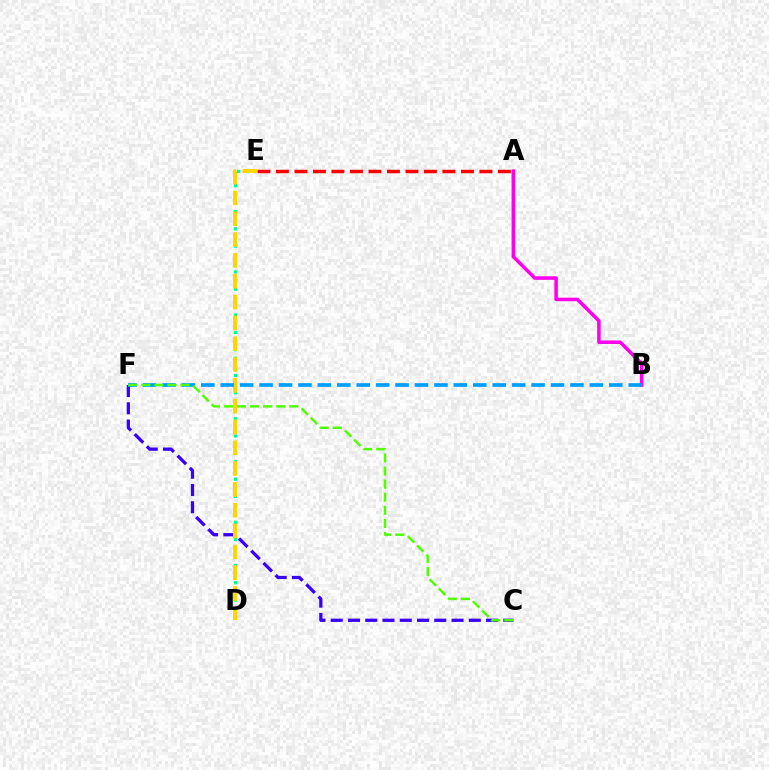{('A', 'E'): [{'color': '#ff0000', 'line_style': 'dashed', 'thickness': 2.51}], ('D', 'E'): [{'color': '#00ff86', 'line_style': 'dotted', 'thickness': 2.35}, {'color': '#ffd500', 'line_style': 'dashed', 'thickness': 2.83}], ('C', 'F'): [{'color': '#3700ff', 'line_style': 'dashed', 'thickness': 2.34}, {'color': '#4fff00', 'line_style': 'dashed', 'thickness': 1.78}], ('A', 'B'): [{'color': '#ff00ed', 'line_style': 'solid', 'thickness': 2.54}], ('B', 'F'): [{'color': '#009eff', 'line_style': 'dashed', 'thickness': 2.64}]}